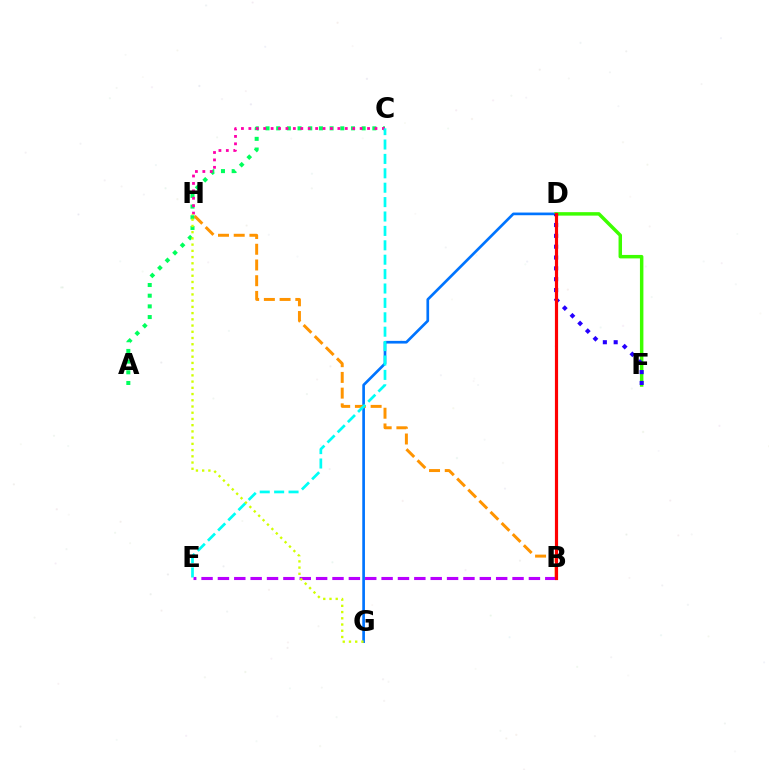{('A', 'C'): [{'color': '#00ff5c', 'line_style': 'dotted', 'thickness': 2.9}], ('C', 'H'): [{'color': '#ff00ac', 'line_style': 'dotted', 'thickness': 2.02}], ('D', 'G'): [{'color': '#0074ff', 'line_style': 'solid', 'thickness': 1.93}], ('D', 'F'): [{'color': '#3dff00', 'line_style': 'solid', 'thickness': 2.5}, {'color': '#2500ff', 'line_style': 'dotted', 'thickness': 2.94}], ('B', 'H'): [{'color': '#ff9400', 'line_style': 'dashed', 'thickness': 2.14}], ('B', 'E'): [{'color': '#b900ff', 'line_style': 'dashed', 'thickness': 2.22}], ('C', 'E'): [{'color': '#00fff6', 'line_style': 'dashed', 'thickness': 1.96}], ('G', 'H'): [{'color': '#d1ff00', 'line_style': 'dotted', 'thickness': 1.69}], ('B', 'D'): [{'color': '#ff0000', 'line_style': 'solid', 'thickness': 2.28}]}